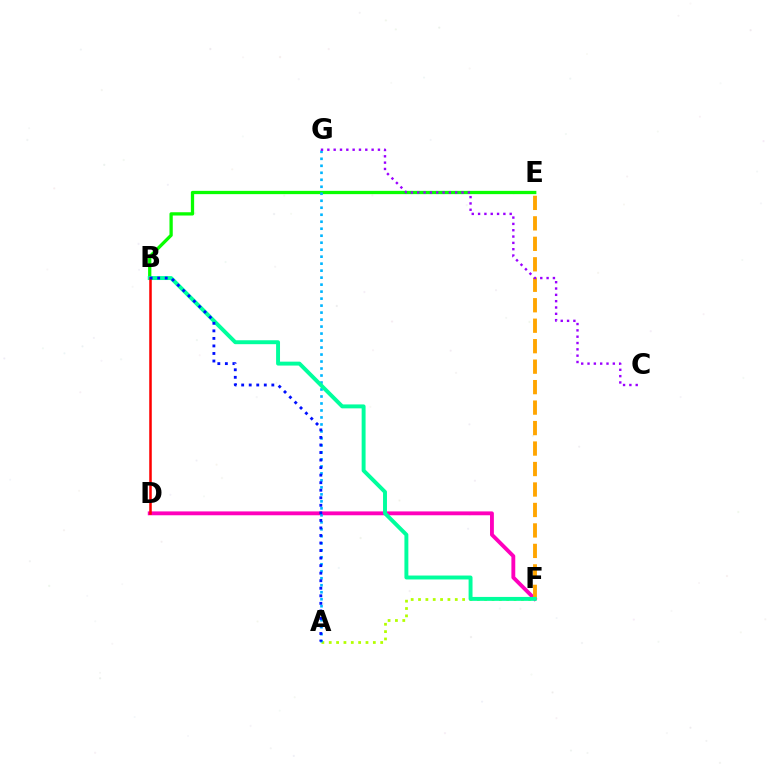{('D', 'F'): [{'color': '#ff00bd', 'line_style': 'solid', 'thickness': 2.78}], ('B', 'E'): [{'color': '#08ff00', 'line_style': 'solid', 'thickness': 2.36}], ('E', 'F'): [{'color': '#ffa500', 'line_style': 'dashed', 'thickness': 2.78}], ('A', 'F'): [{'color': '#b3ff00', 'line_style': 'dotted', 'thickness': 2.0}], ('A', 'G'): [{'color': '#00b5ff', 'line_style': 'dotted', 'thickness': 1.9}], ('C', 'G'): [{'color': '#9b00ff', 'line_style': 'dotted', 'thickness': 1.72}], ('B', 'F'): [{'color': '#00ff9d', 'line_style': 'solid', 'thickness': 2.83}], ('B', 'D'): [{'color': '#ff0000', 'line_style': 'solid', 'thickness': 1.82}], ('A', 'B'): [{'color': '#0010ff', 'line_style': 'dotted', 'thickness': 2.05}]}